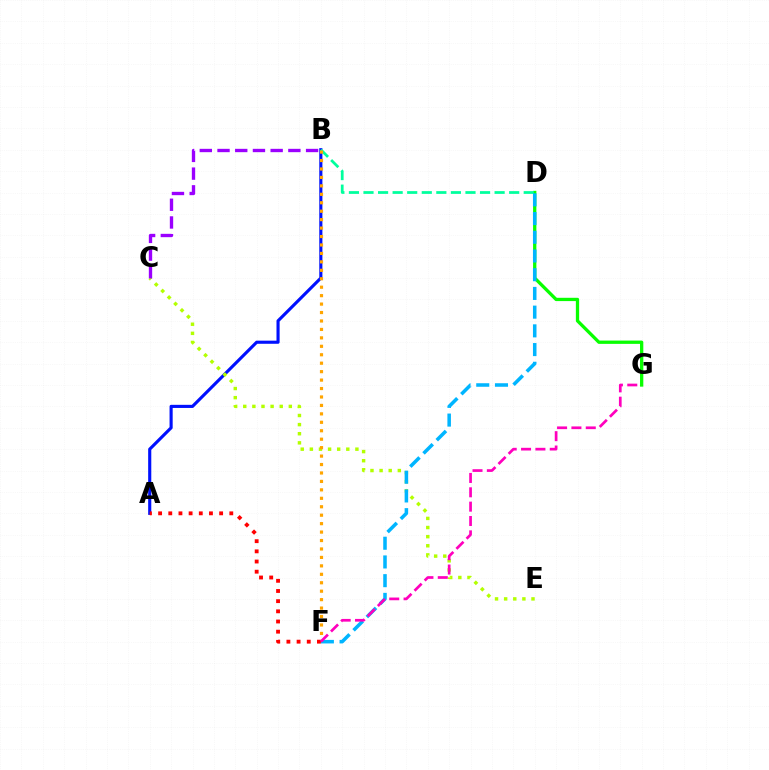{('A', 'B'): [{'color': '#0010ff', 'line_style': 'solid', 'thickness': 2.25}], ('D', 'G'): [{'color': '#08ff00', 'line_style': 'solid', 'thickness': 2.37}], ('B', 'D'): [{'color': '#00ff9d', 'line_style': 'dashed', 'thickness': 1.98}], ('C', 'E'): [{'color': '#b3ff00', 'line_style': 'dotted', 'thickness': 2.48}], ('B', 'F'): [{'color': '#ffa500', 'line_style': 'dotted', 'thickness': 2.29}], ('D', 'F'): [{'color': '#00b5ff', 'line_style': 'dashed', 'thickness': 2.54}], ('A', 'F'): [{'color': '#ff0000', 'line_style': 'dotted', 'thickness': 2.76}], ('F', 'G'): [{'color': '#ff00bd', 'line_style': 'dashed', 'thickness': 1.95}], ('B', 'C'): [{'color': '#9b00ff', 'line_style': 'dashed', 'thickness': 2.41}]}